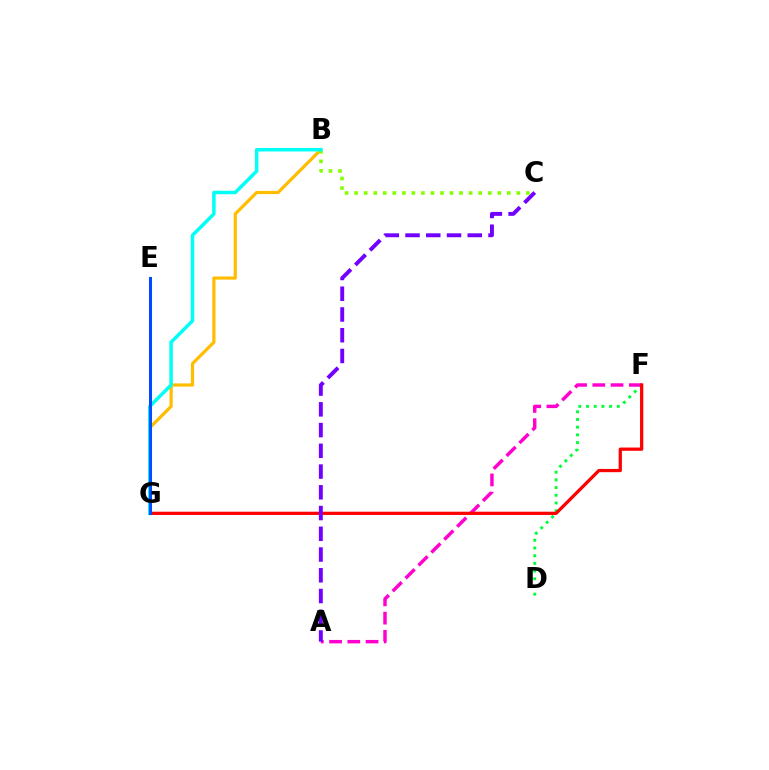{('D', 'F'): [{'color': '#00ff39', 'line_style': 'dotted', 'thickness': 2.09}], ('B', 'G'): [{'color': '#ffbd00', 'line_style': 'solid', 'thickness': 2.31}, {'color': '#00fff6', 'line_style': 'solid', 'thickness': 2.5}], ('A', 'F'): [{'color': '#ff00cf', 'line_style': 'dashed', 'thickness': 2.48}], ('B', 'C'): [{'color': '#84ff00', 'line_style': 'dotted', 'thickness': 2.59}], ('F', 'G'): [{'color': '#ff0000', 'line_style': 'solid', 'thickness': 2.33}], ('A', 'C'): [{'color': '#7200ff', 'line_style': 'dashed', 'thickness': 2.82}], ('E', 'G'): [{'color': '#004bff', 'line_style': 'solid', 'thickness': 2.2}]}